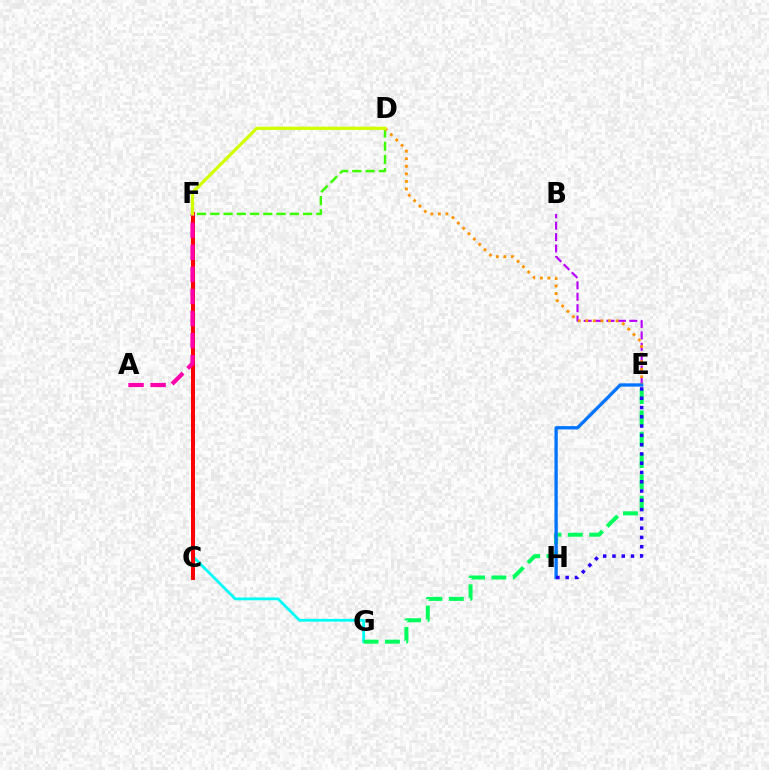{('F', 'G'): [{'color': '#00fff6', 'line_style': 'solid', 'thickness': 2.01}], ('D', 'F'): [{'color': '#3dff00', 'line_style': 'dashed', 'thickness': 1.8}, {'color': '#d1ff00', 'line_style': 'solid', 'thickness': 2.35}], ('C', 'F'): [{'color': '#ff0000', 'line_style': 'solid', 'thickness': 2.89}], ('E', 'G'): [{'color': '#00ff5c', 'line_style': 'dashed', 'thickness': 2.9}], ('A', 'F'): [{'color': '#ff00ac', 'line_style': 'dashed', 'thickness': 3.0}], ('B', 'E'): [{'color': '#b900ff', 'line_style': 'dashed', 'thickness': 1.55}], ('D', 'E'): [{'color': '#ff9400', 'line_style': 'dotted', 'thickness': 2.06}], ('E', 'H'): [{'color': '#0074ff', 'line_style': 'solid', 'thickness': 2.39}, {'color': '#2500ff', 'line_style': 'dotted', 'thickness': 2.52}]}